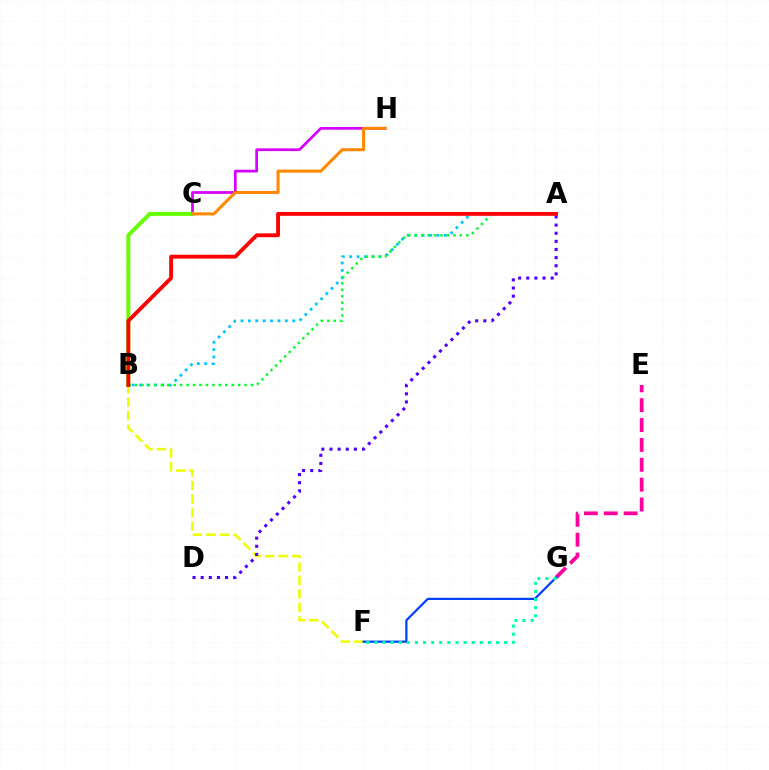{('E', 'G'): [{'color': '#ff00a0', 'line_style': 'dashed', 'thickness': 2.7}], ('C', 'H'): [{'color': '#d600ff', 'line_style': 'solid', 'thickness': 1.97}, {'color': '#ff8800', 'line_style': 'solid', 'thickness': 2.2}], ('B', 'F'): [{'color': '#eeff00', 'line_style': 'dashed', 'thickness': 1.84}], ('A', 'B'): [{'color': '#00c7ff', 'line_style': 'dotted', 'thickness': 2.01}, {'color': '#00ff27', 'line_style': 'dotted', 'thickness': 1.75}, {'color': '#ff0000', 'line_style': 'solid', 'thickness': 2.76}], ('B', 'C'): [{'color': '#66ff00', 'line_style': 'solid', 'thickness': 2.86}], ('F', 'G'): [{'color': '#003fff', 'line_style': 'solid', 'thickness': 1.59}, {'color': '#00ffaf', 'line_style': 'dotted', 'thickness': 2.2}], ('A', 'D'): [{'color': '#4f00ff', 'line_style': 'dotted', 'thickness': 2.21}]}